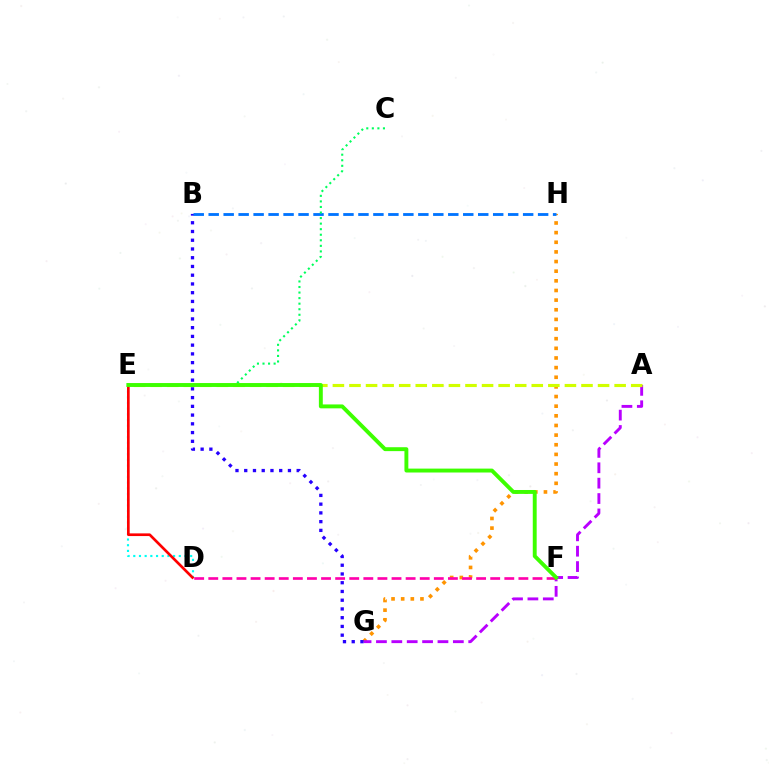{('G', 'H'): [{'color': '#ff9400', 'line_style': 'dotted', 'thickness': 2.62}], ('D', 'E'): [{'color': '#00fff6', 'line_style': 'dotted', 'thickness': 1.55}, {'color': '#ff0000', 'line_style': 'solid', 'thickness': 1.93}], ('A', 'G'): [{'color': '#b900ff', 'line_style': 'dashed', 'thickness': 2.09}], ('D', 'F'): [{'color': '#ff00ac', 'line_style': 'dashed', 'thickness': 1.91}], ('B', 'G'): [{'color': '#2500ff', 'line_style': 'dotted', 'thickness': 2.38}], ('B', 'H'): [{'color': '#0074ff', 'line_style': 'dashed', 'thickness': 2.03}], ('C', 'E'): [{'color': '#00ff5c', 'line_style': 'dotted', 'thickness': 1.51}], ('A', 'E'): [{'color': '#d1ff00', 'line_style': 'dashed', 'thickness': 2.25}], ('E', 'F'): [{'color': '#3dff00', 'line_style': 'solid', 'thickness': 2.81}]}